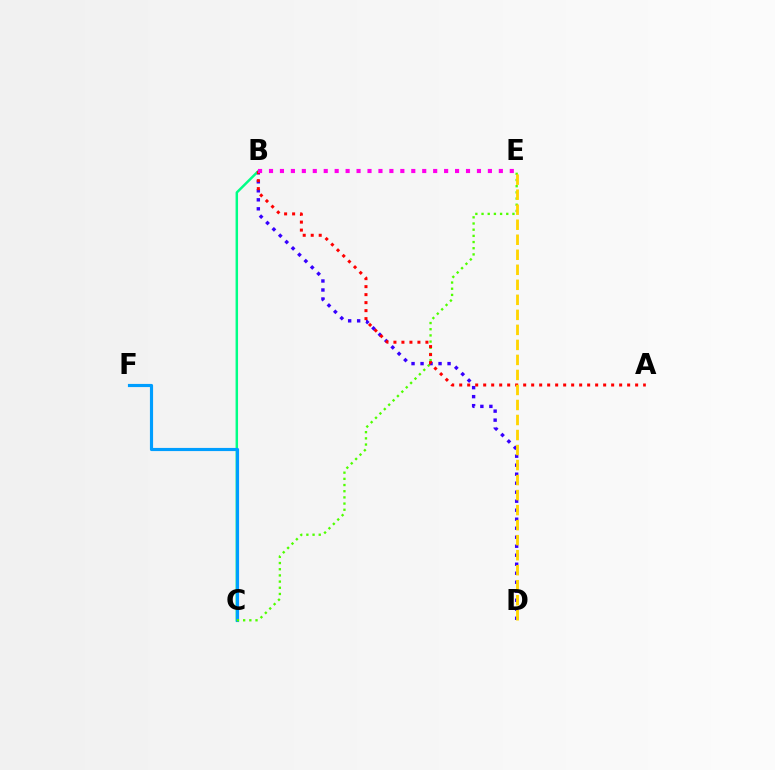{('B', 'D'): [{'color': '#3700ff', 'line_style': 'dotted', 'thickness': 2.45}], ('B', 'C'): [{'color': '#00ff86', 'line_style': 'solid', 'thickness': 1.78}], ('C', 'F'): [{'color': '#009eff', 'line_style': 'solid', 'thickness': 2.27}], ('C', 'E'): [{'color': '#4fff00', 'line_style': 'dotted', 'thickness': 1.68}], ('A', 'B'): [{'color': '#ff0000', 'line_style': 'dotted', 'thickness': 2.17}], ('D', 'E'): [{'color': '#ffd500', 'line_style': 'dashed', 'thickness': 2.04}], ('B', 'E'): [{'color': '#ff00ed', 'line_style': 'dotted', 'thickness': 2.97}]}